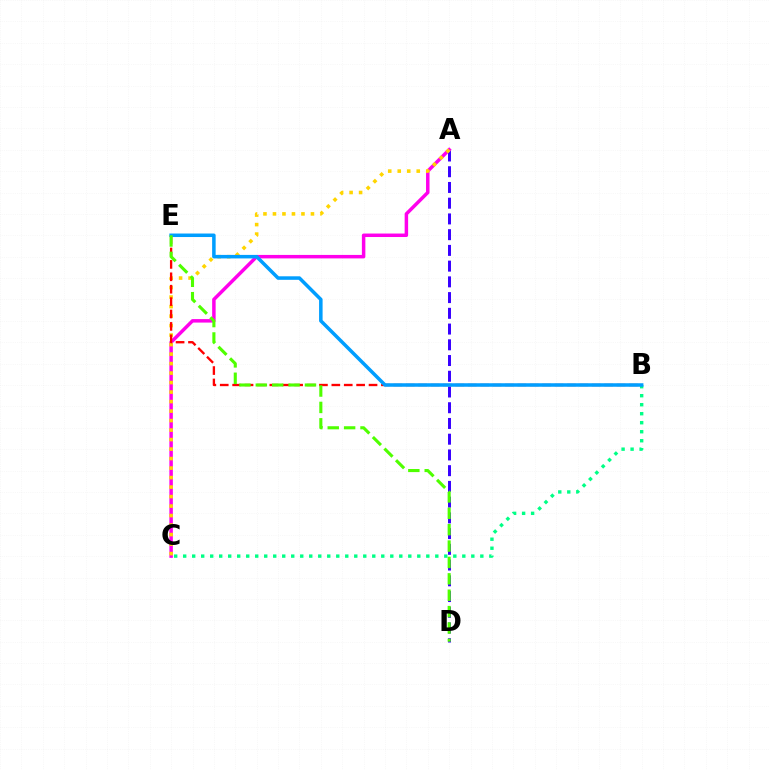{('A', 'D'): [{'color': '#3700ff', 'line_style': 'dashed', 'thickness': 2.14}], ('B', 'C'): [{'color': '#00ff86', 'line_style': 'dotted', 'thickness': 2.45}], ('A', 'C'): [{'color': '#ff00ed', 'line_style': 'solid', 'thickness': 2.51}, {'color': '#ffd500', 'line_style': 'dotted', 'thickness': 2.58}], ('B', 'E'): [{'color': '#ff0000', 'line_style': 'dashed', 'thickness': 1.68}, {'color': '#009eff', 'line_style': 'solid', 'thickness': 2.53}], ('D', 'E'): [{'color': '#4fff00', 'line_style': 'dashed', 'thickness': 2.23}]}